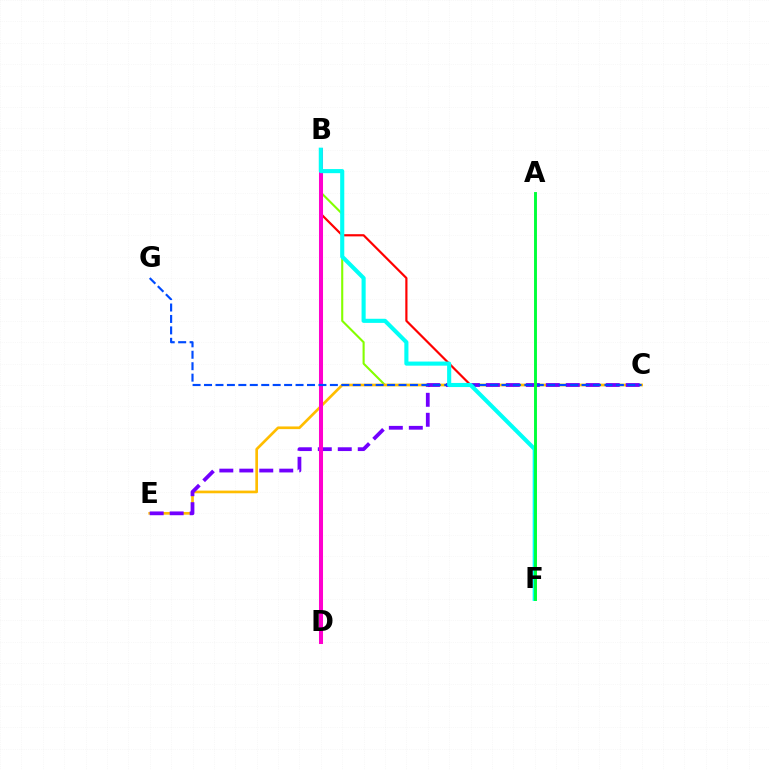{('B', 'C'): [{'color': '#84ff00', 'line_style': 'solid', 'thickness': 1.52}], ('C', 'E'): [{'color': '#ffbd00', 'line_style': 'solid', 'thickness': 1.93}, {'color': '#7200ff', 'line_style': 'dashed', 'thickness': 2.71}], ('B', 'F'): [{'color': '#ff0000', 'line_style': 'solid', 'thickness': 1.58}, {'color': '#00fff6', 'line_style': 'solid', 'thickness': 2.96}], ('B', 'D'): [{'color': '#ff00cf', 'line_style': 'solid', 'thickness': 2.9}], ('C', 'G'): [{'color': '#004bff', 'line_style': 'dashed', 'thickness': 1.55}], ('A', 'F'): [{'color': '#00ff39', 'line_style': 'solid', 'thickness': 2.1}]}